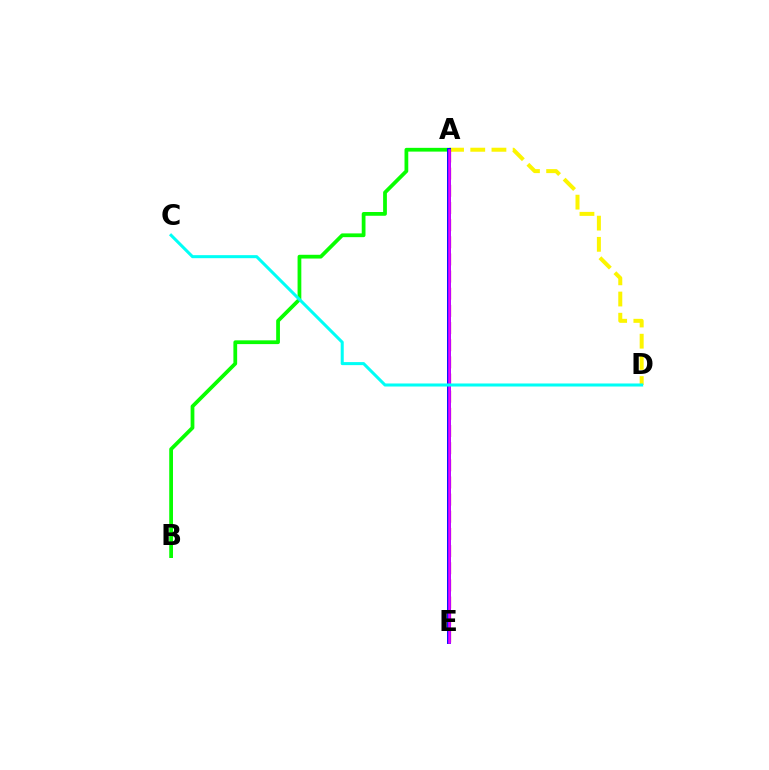{('A', 'D'): [{'color': '#fcf500', 'line_style': 'dashed', 'thickness': 2.88}], ('A', 'B'): [{'color': '#08ff00', 'line_style': 'solid', 'thickness': 2.71}], ('A', 'E'): [{'color': '#ff0000', 'line_style': 'dashed', 'thickness': 2.33}, {'color': '#0010ff', 'line_style': 'solid', 'thickness': 2.83}, {'color': '#ee00ff', 'line_style': 'solid', 'thickness': 1.86}], ('C', 'D'): [{'color': '#00fff6', 'line_style': 'solid', 'thickness': 2.19}]}